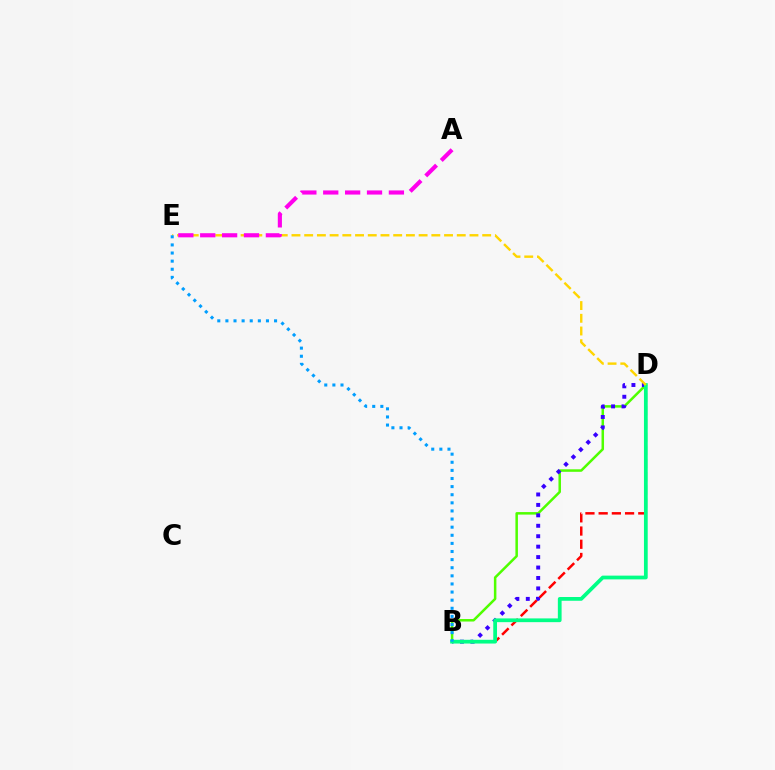{('B', 'D'): [{'color': '#4fff00', 'line_style': 'solid', 'thickness': 1.81}, {'color': '#3700ff', 'line_style': 'dotted', 'thickness': 2.84}, {'color': '#ff0000', 'line_style': 'dashed', 'thickness': 1.79}, {'color': '#00ff86', 'line_style': 'solid', 'thickness': 2.7}], ('D', 'E'): [{'color': '#ffd500', 'line_style': 'dashed', 'thickness': 1.73}], ('B', 'E'): [{'color': '#009eff', 'line_style': 'dotted', 'thickness': 2.2}], ('A', 'E'): [{'color': '#ff00ed', 'line_style': 'dashed', 'thickness': 2.97}]}